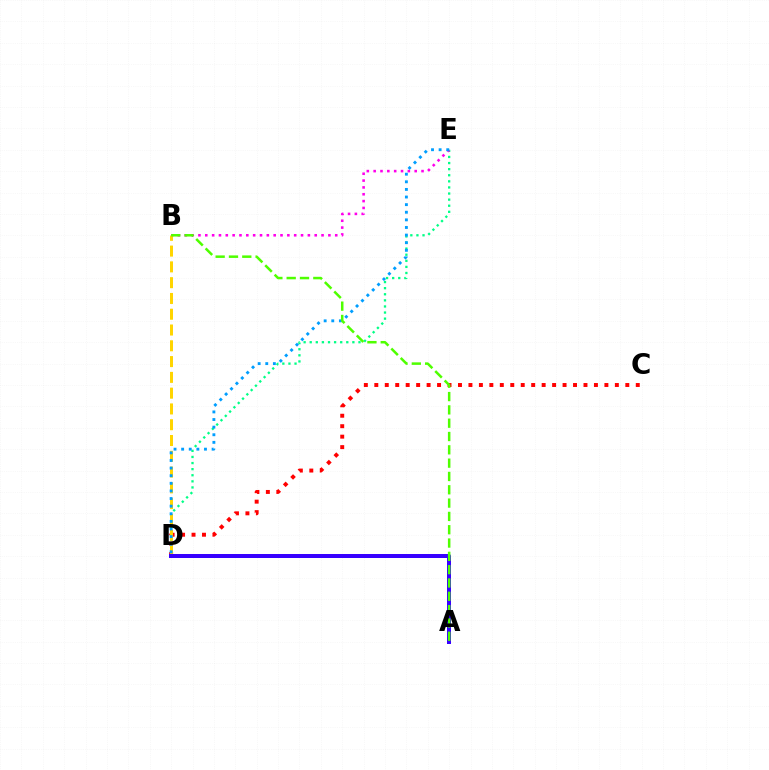{('D', 'E'): [{'color': '#00ff86', 'line_style': 'dotted', 'thickness': 1.66}, {'color': '#009eff', 'line_style': 'dotted', 'thickness': 2.07}], ('C', 'D'): [{'color': '#ff0000', 'line_style': 'dotted', 'thickness': 2.84}], ('B', 'E'): [{'color': '#ff00ed', 'line_style': 'dotted', 'thickness': 1.86}], ('B', 'D'): [{'color': '#ffd500', 'line_style': 'dashed', 'thickness': 2.14}], ('A', 'D'): [{'color': '#3700ff', 'line_style': 'solid', 'thickness': 2.88}], ('A', 'B'): [{'color': '#4fff00', 'line_style': 'dashed', 'thickness': 1.81}]}